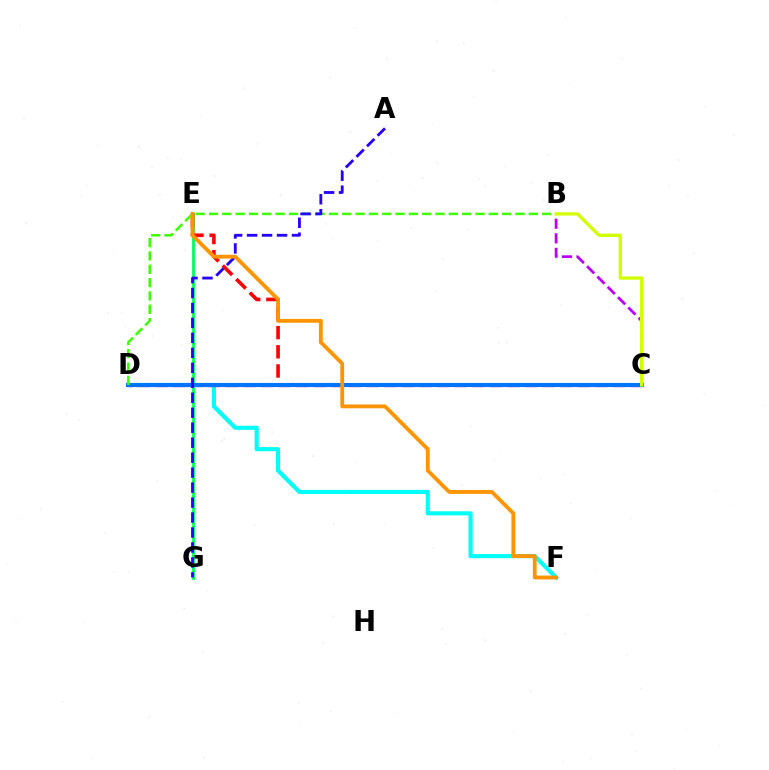{('D', 'F'): [{'color': '#00fff6', 'line_style': 'solid', 'thickness': 2.97}], ('E', 'G'): [{'color': '#00ff5c', 'line_style': 'solid', 'thickness': 2.01}], ('C', 'D'): [{'color': '#ff00ac', 'line_style': 'dashed', 'thickness': 2.39}, {'color': '#0074ff', 'line_style': 'solid', 'thickness': 2.95}], ('C', 'E'): [{'color': '#ff0000', 'line_style': 'dashed', 'thickness': 2.6}], ('B', 'D'): [{'color': '#3dff00', 'line_style': 'dashed', 'thickness': 1.81}], ('B', 'C'): [{'color': '#b900ff', 'line_style': 'dashed', 'thickness': 1.98}, {'color': '#d1ff00', 'line_style': 'solid', 'thickness': 2.38}], ('A', 'G'): [{'color': '#2500ff', 'line_style': 'dashed', 'thickness': 2.03}], ('E', 'F'): [{'color': '#ff9400', 'line_style': 'solid', 'thickness': 2.75}]}